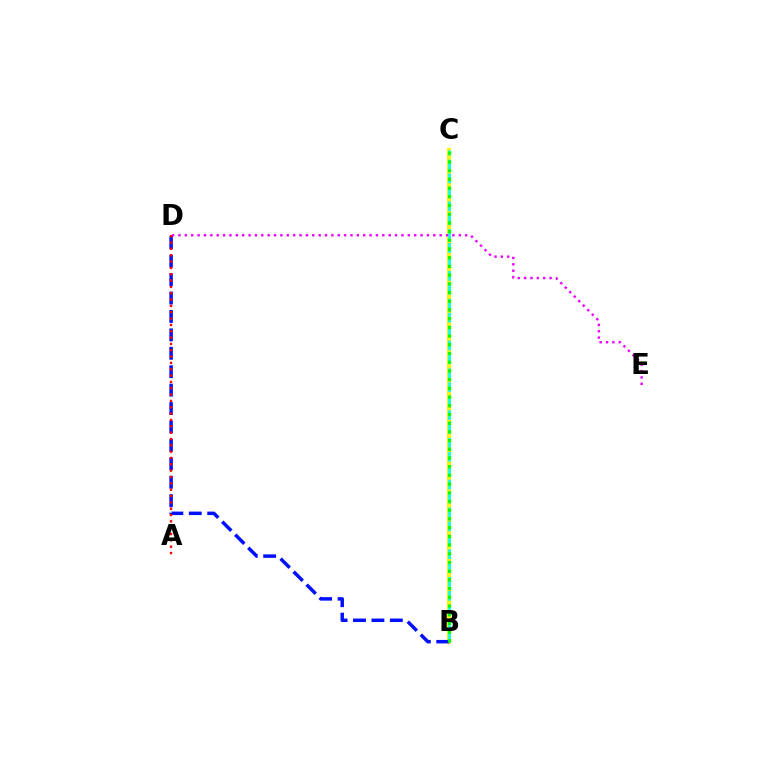{('B', 'C'): [{'color': '#fcf500', 'line_style': 'solid', 'thickness': 2.89}, {'color': '#00fff6', 'line_style': 'dashed', 'thickness': 1.89}, {'color': '#08ff00', 'line_style': 'dotted', 'thickness': 2.37}], ('D', 'E'): [{'color': '#ee00ff', 'line_style': 'dotted', 'thickness': 1.73}], ('B', 'D'): [{'color': '#0010ff', 'line_style': 'dashed', 'thickness': 2.5}], ('A', 'D'): [{'color': '#ff0000', 'line_style': 'dotted', 'thickness': 1.72}]}